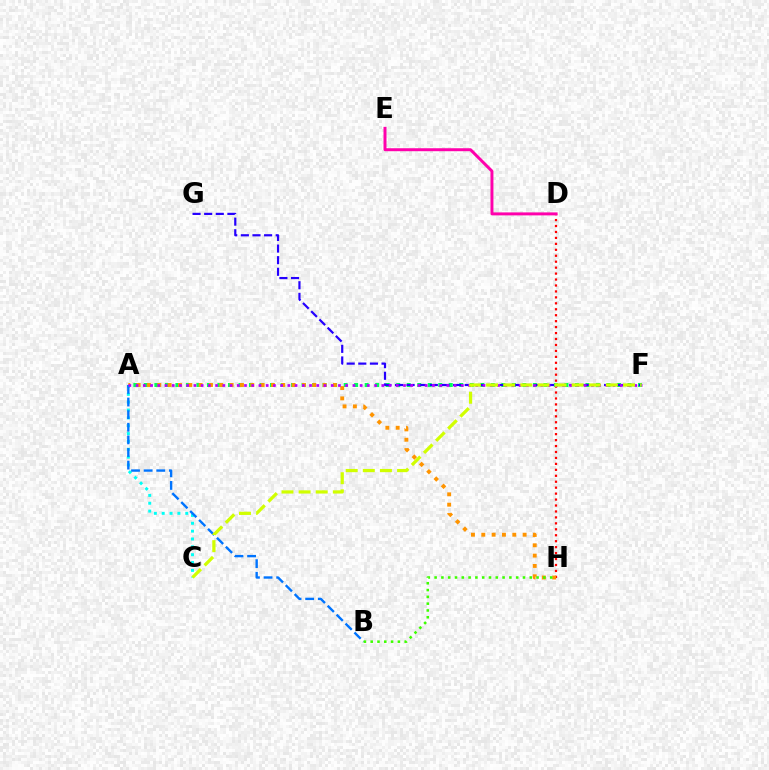{('D', 'H'): [{'color': '#ff0000', 'line_style': 'dotted', 'thickness': 1.62}], ('A', 'F'): [{'color': '#00ff5c', 'line_style': 'dotted', 'thickness': 2.86}, {'color': '#b900ff', 'line_style': 'dotted', 'thickness': 1.96}], ('A', 'C'): [{'color': '#00fff6', 'line_style': 'dotted', 'thickness': 2.13}], ('A', 'H'): [{'color': '#ff9400', 'line_style': 'dotted', 'thickness': 2.81}], ('A', 'B'): [{'color': '#0074ff', 'line_style': 'dashed', 'thickness': 1.71}], ('F', 'G'): [{'color': '#2500ff', 'line_style': 'dashed', 'thickness': 1.58}], ('B', 'H'): [{'color': '#3dff00', 'line_style': 'dotted', 'thickness': 1.85}], ('D', 'E'): [{'color': '#ff00ac', 'line_style': 'solid', 'thickness': 2.14}], ('C', 'F'): [{'color': '#d1ff00', 'line_style': 'dashed', 'thickness': 2.33}]}